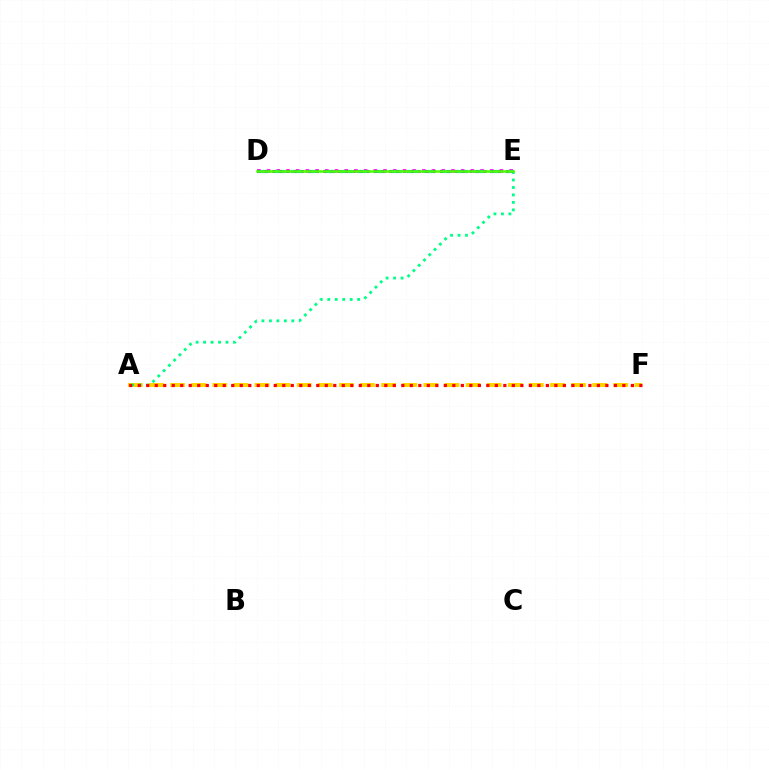{('A', 'F'): [{'color': '#ffd500', 'line_style': 'dashed', 'thickness': 2.87}, {'color': '#ff0000', 'line_style': 'dotted', 'thickness': 2.31}], ('A', 'E'): [{'color': '#00ff86', 'line_style': 'dotted', 'thickness': 2.03}], ('D', 'E'): [{'color': '#ff00ed', 'line_style': 'dotted', 'thickness': 2.64}, {'color': '#009eff', 'line_style': 'dashed', 'thickness': 2.25}, {'color': '#3700ff', 'line_style': 'dotted', 'thickness': 1.98}, {'color': '#4fff00', 'line_style': 'solid', 'thickness': 1.85}]}